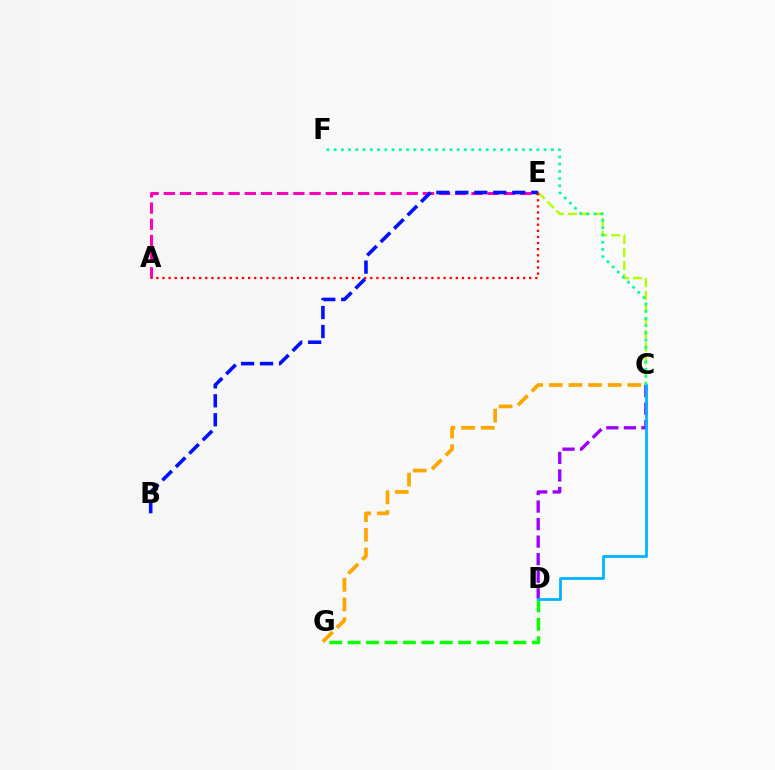{('D', 'G'): [{'color': '#08ff00', 'line_style': 'dashed', 'thickness': 2.5}], ('C', 'E'): [{'color': '#b3ff00', 'line_style': 'dashed', 'thickness': 1.75}], ('C', 'D'): [{'color': '#9b00ff', 'line_style': 'dashed', 'thickness': 2.38}, {'color': '#00b5ff', 'line_style': 'solid', 'thickness': 2.01}], ('A', 'E'): [{'color': '#ff00bd', 'line_style': 'dashed', 'thickness': 2.2}, {'color': '#ff0000', 'line_style': 'dotted', 'thickness': 1.66}], ('B', 'E'): [{'color': '#0010ff', 'line_style': 'dashed', 'thickness': 2.58}], ('C', 'F'): [{'color': '#00ff9d', 'line_style': 'dotted', 'thickness': 1.97}], ('C', 'G'): [{'color': '#ffa500', 'line_style': 'dashed', 'thickness': 2.67}]}